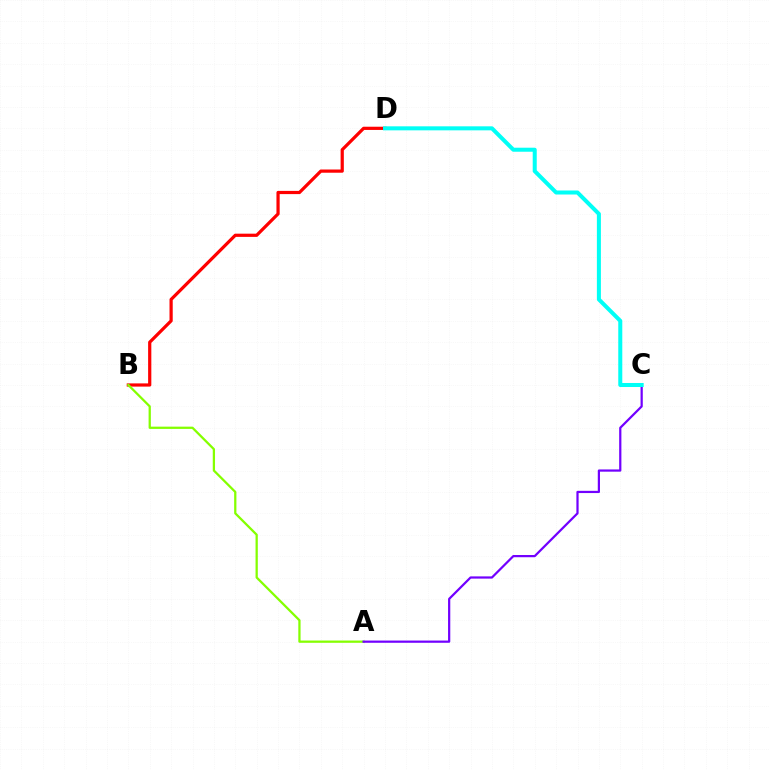{('B', 'D'): [{'color': '#ff0000', 'line_style': 'solid', 'thickness': 2.31}], ('A', 'B'): [{'color': '#84ff00', 'line_style': 'solid', 'thickness': 1.63}], ('A', 'C'): [{'color': '#7200ff', 'line_style': 'solid', 'thickness': 1.6}], ('C', 'D'): [{'color': '#00fff6', 'line_style': 'solid', 'thickness': 2.9}]}